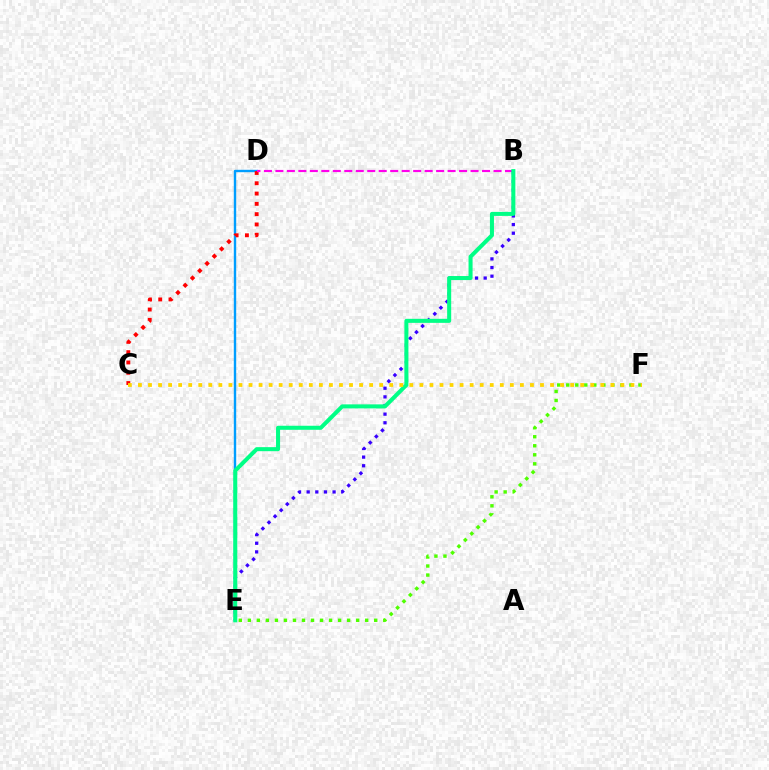{('D', 'E'): [{'color': '#009eff', 'line_style': 'solid', 'thickness': 1.73}], ('C', 'D'): [{'color': '#ff0000', 'line_style': 'dotted', 'thickness': 2.8}], ('B', 'D'): [{'color': '#ff00ed', 'line_style': 'dashed', 'thickness': 1.56}], ('B', 'E'): [{'color': '#3700ff', 'line_style': 'dotted', 'thickness': 2.35}, {'color': '#00ff86', 'line_style': 'solid', 'thickness': 2.91}], ('E', 'F'): [{'color': '#4fff00', 'line_style': 'dotted', 'thickness': 2.45}], ('C', 'F'): [{'color': '#ffd500', 'line_style': 'dotted', 'thickness': 2.73}]}